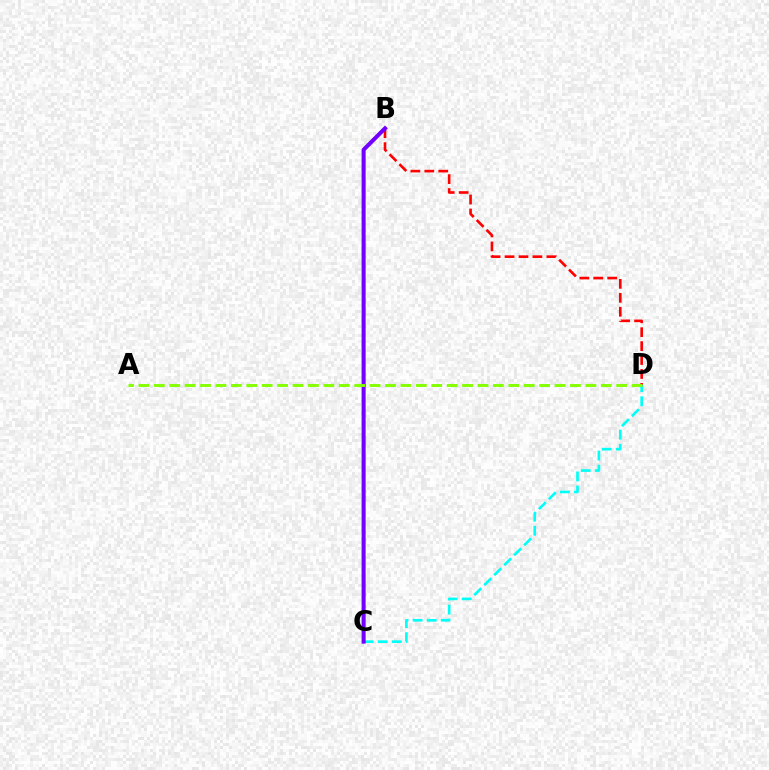{('B', 'D'): [{'color': '#ff0000', 'line_style': 'dashed', 'thickness': 1.89}], ('C', 'D'): [{'color': '#00fff6', 'line_style': 'dashed', 'thickness': 1.91}], ('B', 'C'): [{'color': '#7200ff', 'line_style': 'solid', 'thickness': 2.91}], ('A', 'D'): [{'color': '#84ff00', 'line_style': 'dashed', 'thickness': 2.09}]}